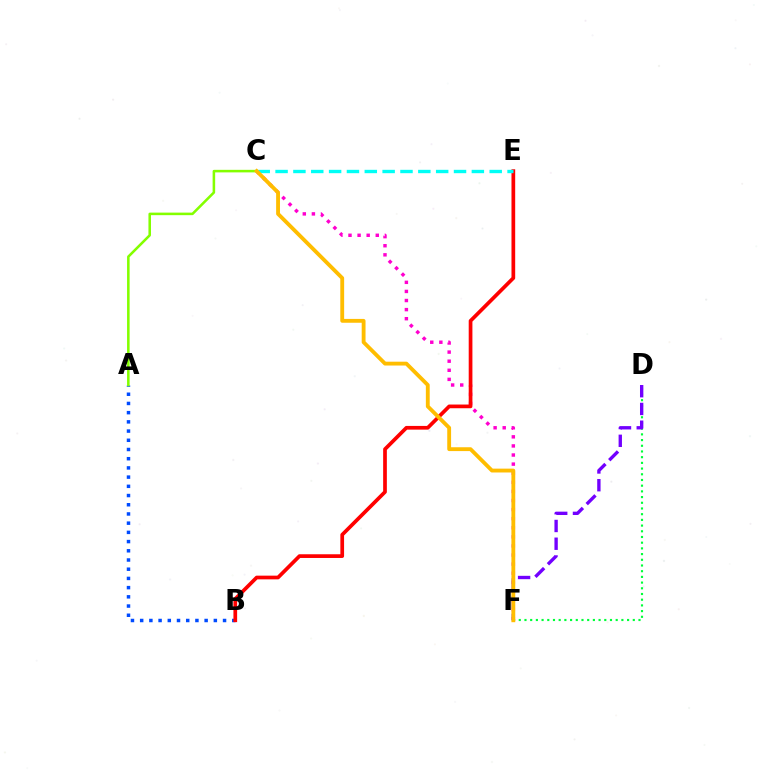{('D', 'F'): [{'color': '#00ff39', 'line_style': 'dotted', 'thickness': 1.55}, {'color': '#7200ff', 'line_style': 'dashed', 'thickness': 2.41}], ('A', 'B'): [{'color': '#004bff', 'line_style': 'dotted', 'thickness': 2.5}], ('C', 'F'): [{'color': '#ff00cf', 'line_style': 'dotted', 'thickness': 2.47}, {'color': '#ffbd00', 'line_style': 'solid', 'thickness': 2.77}], ('B', 'E'): [{'color': '#ff0000', 'line_style': 'solid', 'thickness': 2.67}], ('C', 'E'): [{'color': '#00fff6', 'line_style': 'dashed', 'thickness': 2.42}], ('A', 'C'): [{'color': '#84ff00', 'line_style': 'solid', 'thickness': 1.84}]}